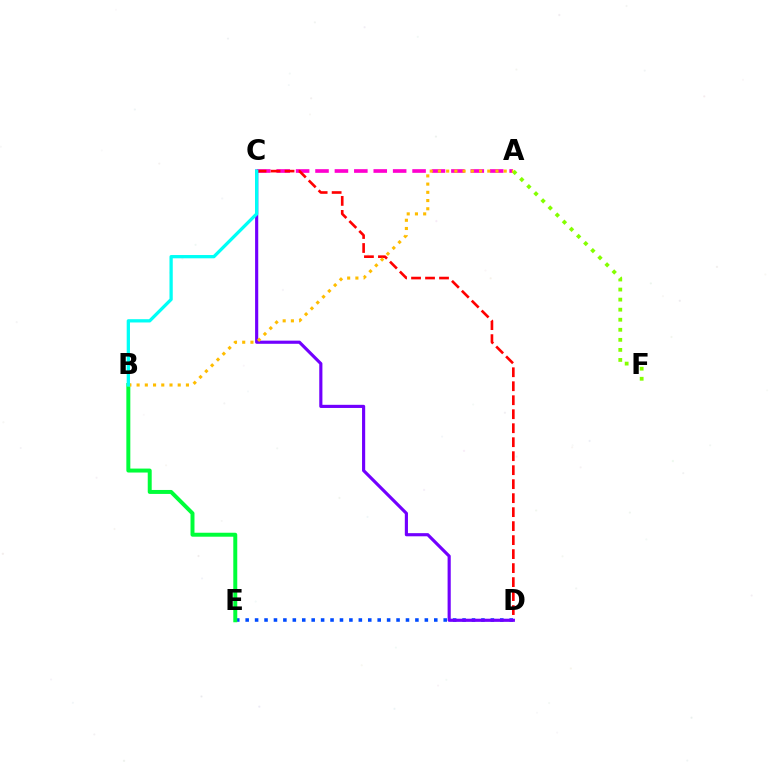{('A', 'C'): [{'color': '#ff00cf', 'line_style': 'dashed', 'thickness': 2.64}], ('C', 'D'): [{'color': '#ff0000', 'line_style': 'dashed', 'thickness': 1.9}, {'color': '#7200ff', 'line_style': 'solid', 'thickness': 2.27}], ('D', 'E'): [{'color': '#004bff', 'line_style': 'dotted', 'thickness': 2.56}], ('B', 'E'): [{'color': '#00ff39', 'line_style': 'solid', 'thickness': 2.85}], ('A', 'F'): [{'color': '#84ff00', 'line_style': 'dotted', 'thickness': 2.73}], ('A', 'B'): [{'color': '#ffbd00', 'line_style': 'dotted', 'thickness': 2.23}], ('B', 'C'): [{'color': '#00fff6', 'line_style': 'solid', 'thickness': 2.36}]}